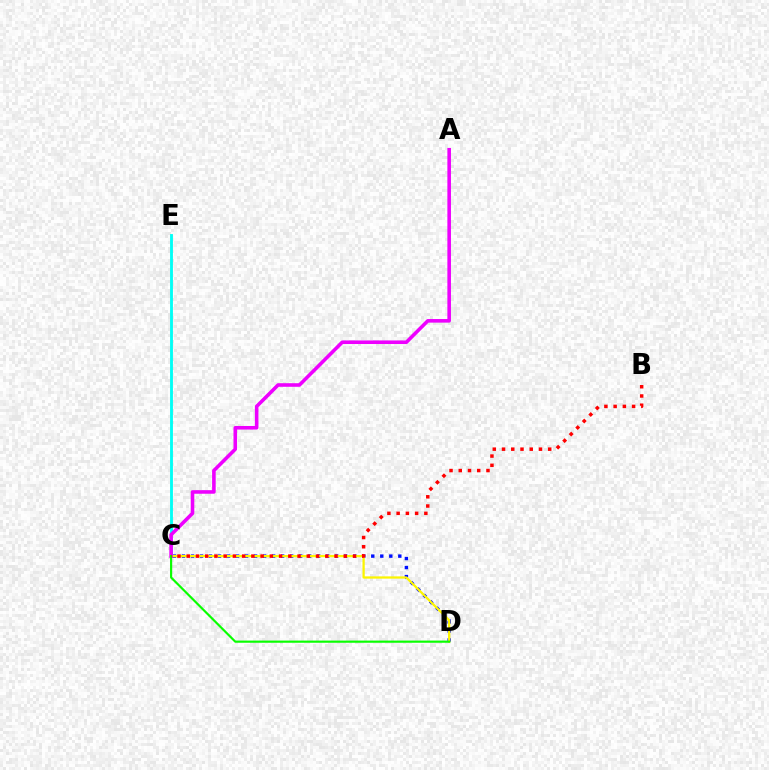{('C', 'E'): [{'color': '#00fff6', 'line_style': 'solid', 'thickness': 2.05}], ('C', 'D'): [{'color': '#0010ff', 'line_style': 'dotted', 'thickness': 2.45}, {'color': '#fcf500', 'line_style': 'solid', 'thickness': 1.63}, {'color': '#08ff00', 'line_style': 'solid', 'thickness': 1.56}], ('A', 'C'): [{'color': '#ee00ff', 'line_style': 'solid', 'thickness': 2.58}], ('B', 'C'): [{'color': '#ff0000', 'line_style': 'dotted', 'thickness': 2.51}]}